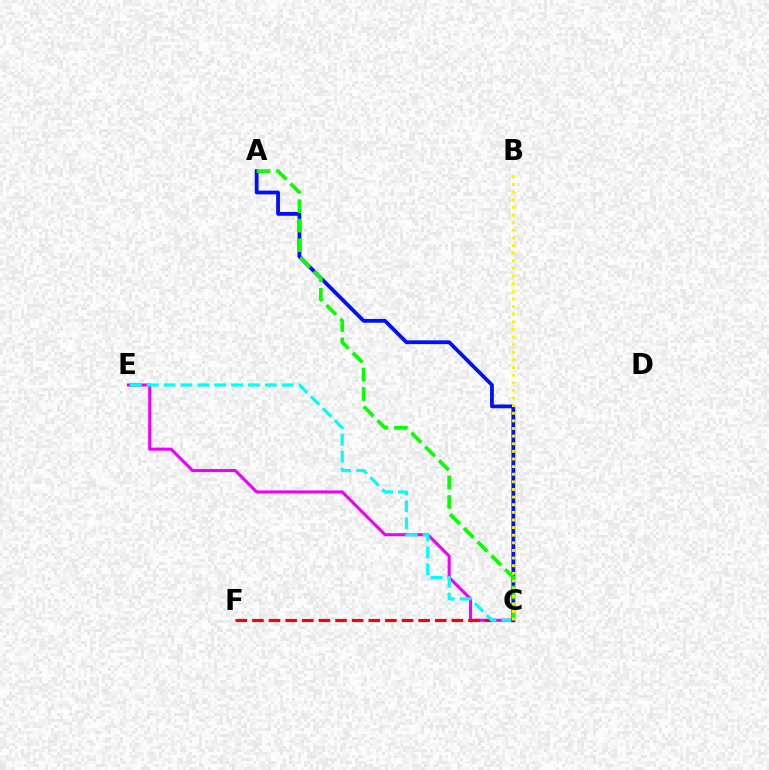{('C', 'E'): [{'color': '#ee00ff', 'line_style': 'solid', 'thickness': 2.21}, {'color': '#00fff6', 'line_style': 'dashed', 'thickness': 2.29}], ('C', 'F'): [{'color': '#ff0000', 'line_style': 'dashed', 'thickness': 2.26}], ('A', 'C'): [{'color': '#0010ff', 'line_style': 'solid', 'thickness': 2.73}, {'color': '#08ff00', 'line_style': 'dashed', 'thickness': 2.65}], ('B', 'C'): [{'color': '#fcf500', 'line_style': 'dotted', 'thickness': 2.07}]}